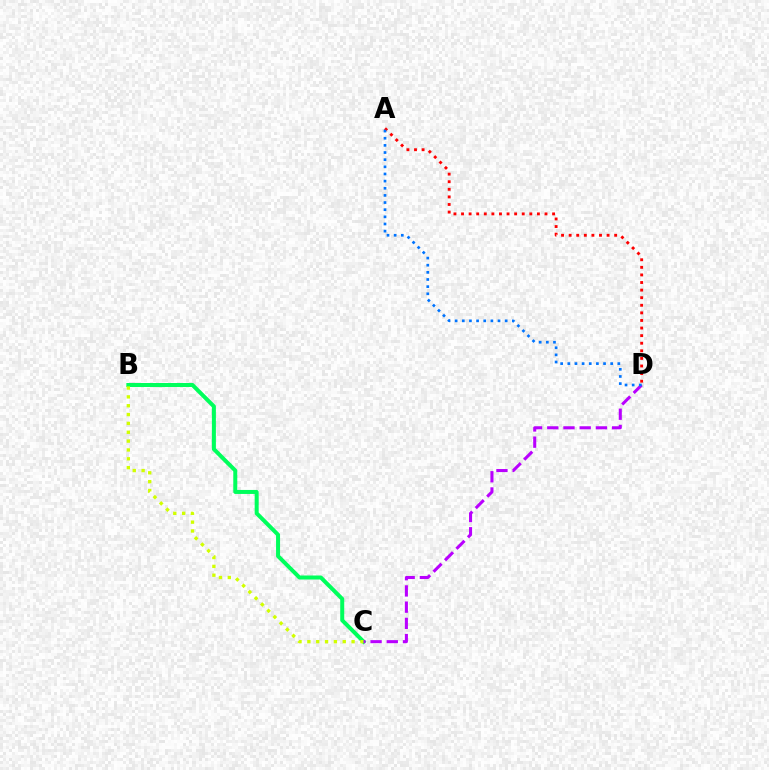{('B', 'C'): [{'color': '#00ff5c', 'line_style': 'solid', 'thickness': 2.88}, {'color': '#d1ff00', 'line_style': 'dotted', 'thickness': 2.4}], ('C', 'D'): [{'color': '#b900ff', 'line_style': 'dashed', 'thickness': 2.2}], ('A', 'D'): [{'color': '#ff0000', 'line_style': 'dotted', 'thickness': 2.06}, {'color': '#0074ff', 'line_style': 'dotted', 'thickness': 1.94}]}